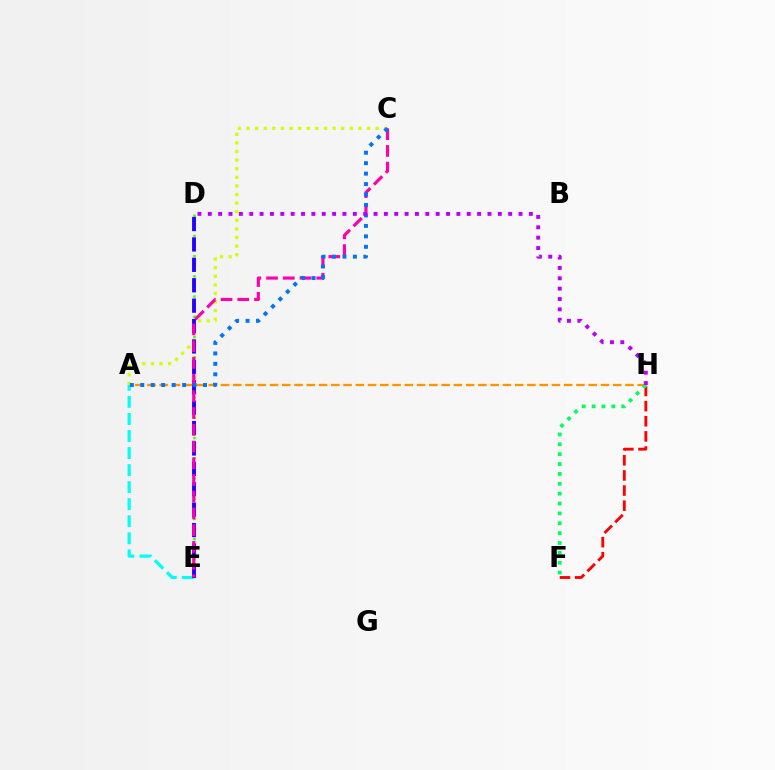{('F', 'H'): [{'color': '#ff0000', 'line_style': 'dashed', 'thickness': 2.06}, {'color': '#00ff5c', 'line_style': 'dotted', 'thickness': 2.68}], ('A', 'H'): [{'color': '#ff9400', 'line_style': 'dashed', 'thickness': 1.66}], ('A', 'C'): [{'color': '#d1ff00', 'line_style': 'dotted', 'thickness': 2.34}, {'color': '#0074ff', 'line_style': 'dotted', 'thickness': 2.84}], ('A', 'E'): [{'color': '#00fff6', 'line_style': 'dashed', 'thickness': 2.32}], ('D', 'E'): [{'color': '#3dff00', 'line_style': 'dotted', 'thickness': 1.83}, {'color': '#2500ff', 'line_style': 'dashed', 'thickness': 2.77}], ('C', 'E'): [{'color': '#ff00ac', 'line_style': 'dashed', 'thickness': 2.27}], ('D', 'H'): [{'color': '#b900ff', 'line_style': 'dotted', 'thickness': 2.81}]}